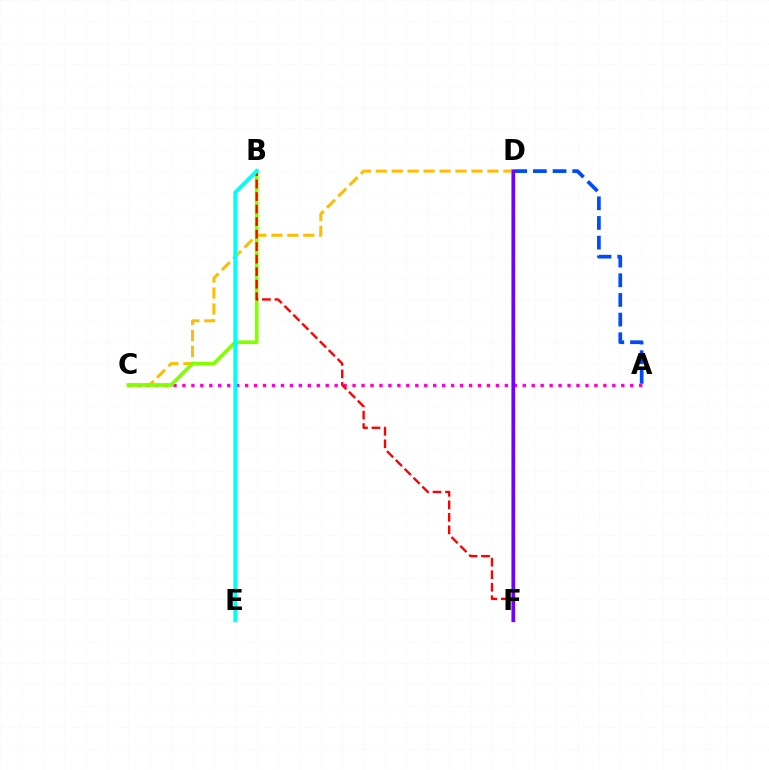{('A', 'D'): [{'color': '#004bff', 'line_style': 'dashed', 'thickness': 2.67}], ('C', 'D'): [{'color': '#ffbd00', 'line_style': 'dashed', 'thickness': 2.17}], ('A', 'C'): [{'color': '#ff00cf', 'line_style': 'dotted', 'thickness': 2.43}], ('B', 'C'): [{'color': '#84ff00', 'line_style': 'solid', 'thickness': 2.69}], ('B', 'F'): [{'color': '#ff0000', 'line_style': 'dashed', 'thickness': 1.7}], ('B', 'E'): [{'color': '#00fff6', 'line_style': 'solid', 'thickness': 2.82}], ('D', 'F'): [{'color': '#00ff39', 'line_style': 'solid', 'thickness': 2.78}, {'color': '#7200ff', 'line_style': 'solid', 'thickness': 2.39}]}